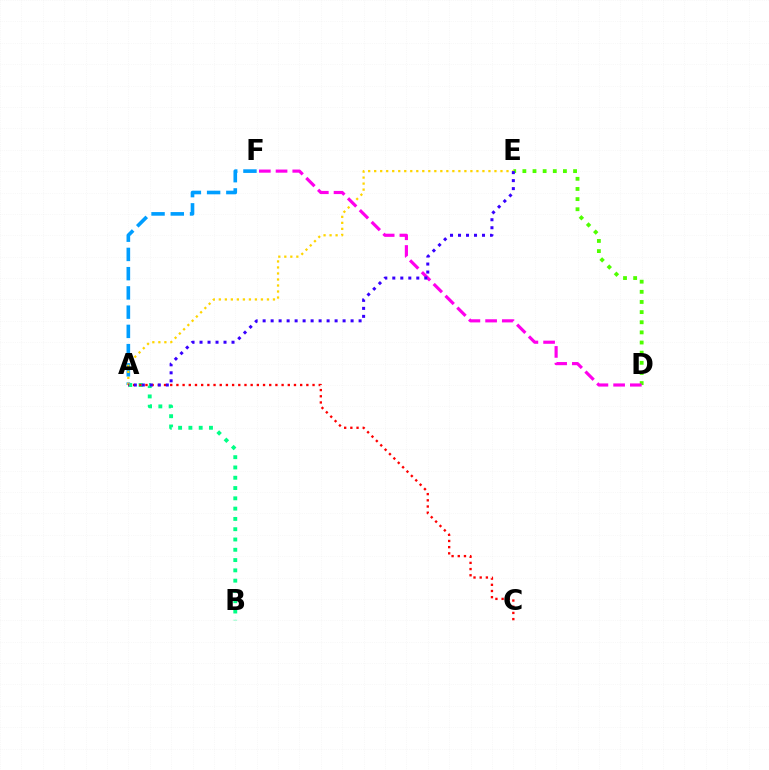{('A', 'B'): [{'color': '#00ff86', 'line_style': 'dotted', 'thickness': 2.8}], ('D', 'E'): [{'color': '#4fff00', 'line_style': 'dotted', 'thickness': 2.76}], ('A', 'F'): [{'color': '#009eff', 'line_style': 'dashed', 'thickness': 2.61}], ('A', 'E'): [{'color': '#ffd500', 'line_style': 'dotted', 'thickness': 1.63}, {'color': '#3700ff', 'line_style': 'dotted', 'thickness': 2.17}], ('D', 'F'): [{'color': '#ff00ed', 'line_style': 'dashed', 'thickness': 2.27}], ('A', 'C'): [{'color': '#ff0000', 'line_style': 'dotted', 'thickness': 1.68}]}